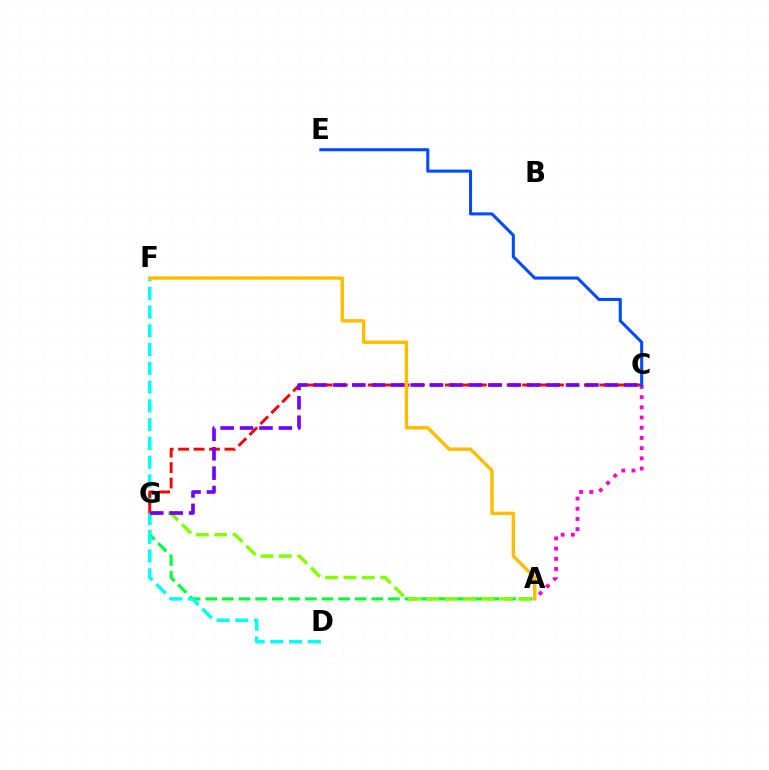{('A', 'G'): [{'color': '#00ff39', 'line_style': 'dashed', 'thickness': 2.26}, {'color': '#84ff00', 'line_style': 'dashed', 'thickness': 2.49}], ('A', 'C'): [{'color': '#ff00cf', 'line_style': 'dotted', 'thickness': 2.77}], ('D', 'F'): [{'color': '#00fff6', 'line_style': 'dashed', 'thickness': 2.55}], ('C', 'G'): [{'color': '#ff0000', 'line_style': 'dashed', 'thickness': 2.1}, {'color': '#7200ff', 'line_style': 'dashed', 'thickness': 2.64}], ('C', 'E'): [{'color': '#004bff', 'line_style': 'solid', 'thickness': 2.2}], ('A', 'F'): [{'color': '#ffbd00', 'line_style': 'solid', 'thickness': 2.44}]}